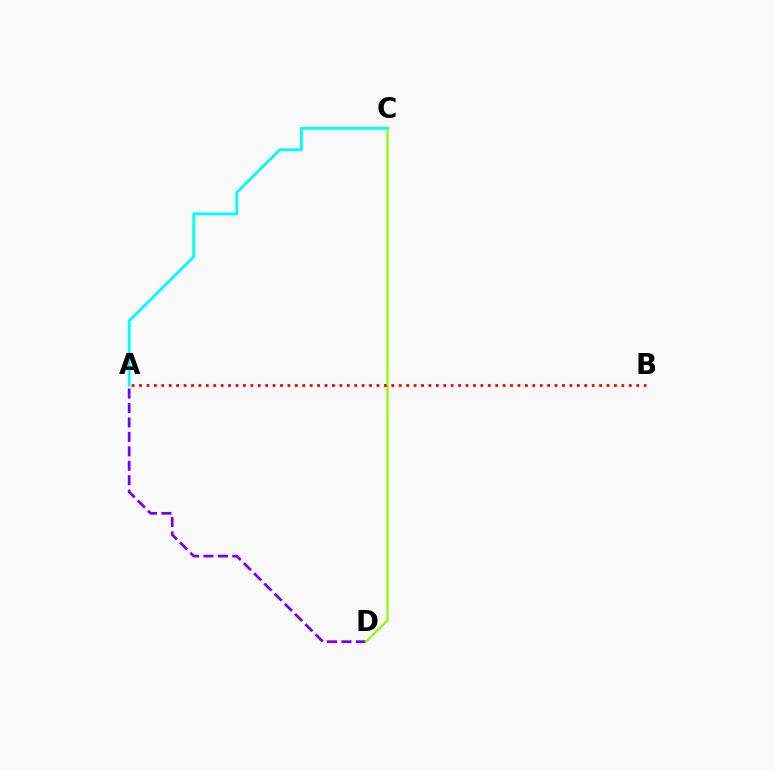{('A', 'D'): [{'color': '#7200ff', 'line_style': 'dashed', 'thickness': 1.96}], ('C', 'D'): [{'color': '#84ff00', 'line_style': 'solid', 'thickness': 1.57}], ('A', 'B'): [{'color': '#ff0000', 'line_style': 'dotted', 'thickness': 2.02}], ('A', 'C'): [{'color': '#00fff6', 'line_style': 'solid', 'thickness': 2.06}]}